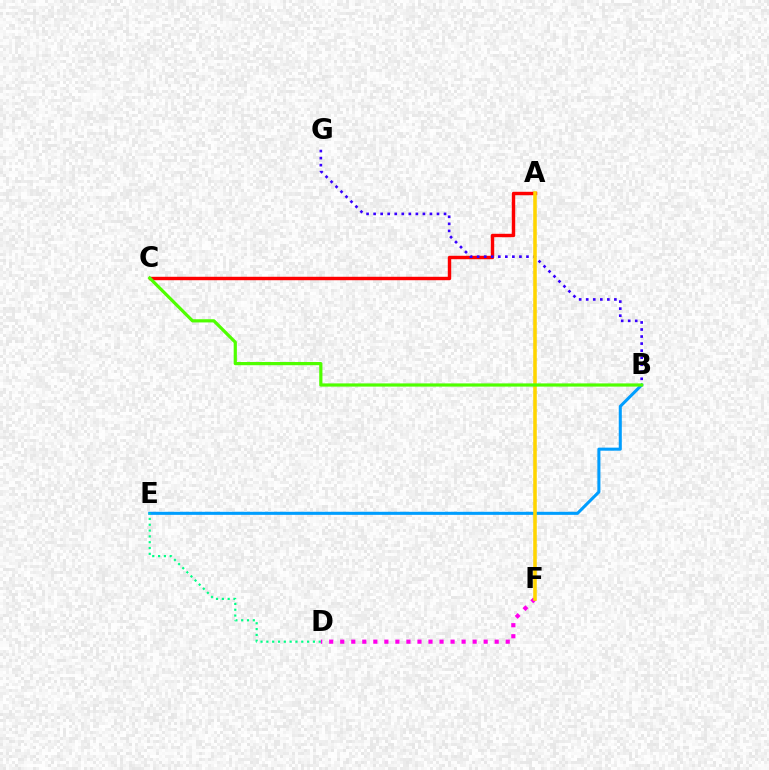{('B', 'E'): [{'color': '#009eff', 'line_style': 'solid', 'thickness': 2.2}], ('A', 'C'): [{'color': '#ff0000', 'line_style': 'solid', 'thickness': 2.46}], ('B', 'G'): [{'color': '#3700ff', 'line_style': 'dotted', 'thickness': 1.91}], ('D', 'F'): [{'color': '#ff00ed', 'line_style': 'dotted', 'thickness': 3.0}], ('D', 'E'): [{'color': '#00ff86', 'line_style': 'dotted', 'thickness': 1.58}], ('A', 'F'): [{'color': '#ffd500', 'line_style': 'solid', 'thickness': 2.57}], ('B', 'C'): [{'color': '#4fff00', 'line_style': 'solid', 'thickness': 2.31}]}